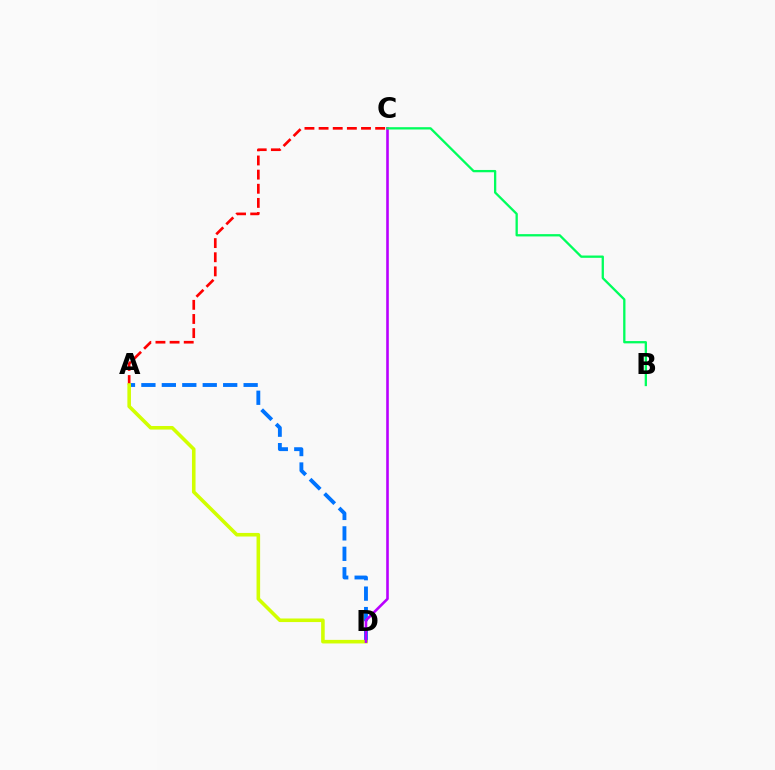{('A', 'D'): [{'color': '#0074ff', 'line_style': 'dashed', 'thickness': 2.78}, {'color': '#d1ff00', 'line_style': 'solid', 'thickness': 2.58}], ('A', 'C'): [{'color': '#ff0000', 'line_style': 'dashed', 'thickness': 1.92}], ('C', 'D'): [{'color': '#b900ff', 'line_style': 'solid', 'thickness': 1.87}], ('B', 'C'): [{'color': '#00ff5c', 'line_style': 'solid', 'thickness': 1.66}]}